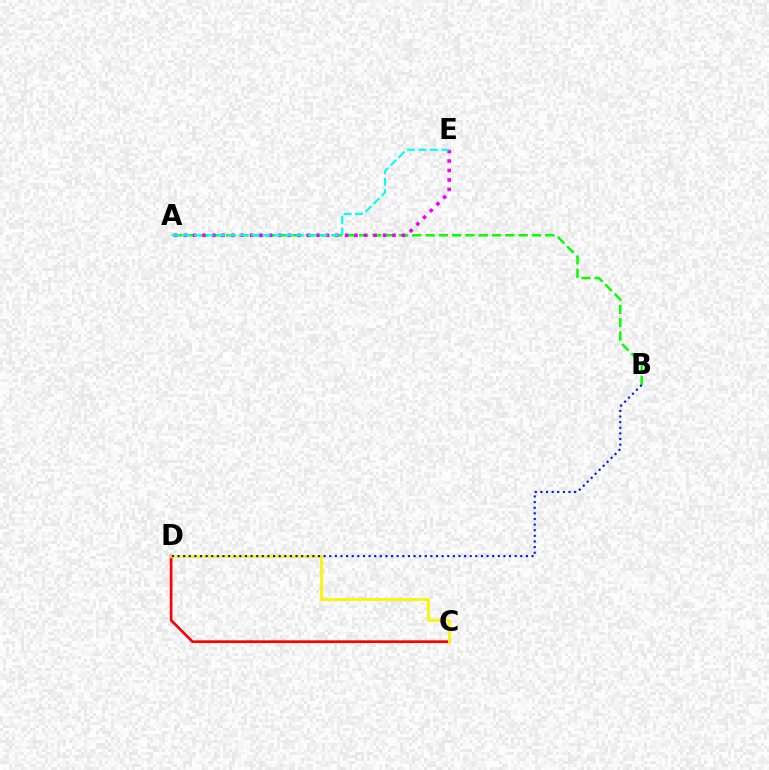{('A', 'B'): [{'color': '#08ff00', 'line_style': 'dashed', 'thickness': 1.81}], ('C', 'D'): [{'color': '#ff0000', 'line_style': 'solid', 'thickness': 1.92}, {'color': '#fcf500', 'line_style': 'solid', 'thickness': 2.0}], ('A', 'E'): [{'color': '#ee00ff', 'line_style': 'dotted', 'thickness': 2.58}, {'color': '#00fff6', 'line_style': 'dashed', 'thickness': 1.55}], ('B', 'D'): [{'color': '#0010ff', 'line_style': 'dotted', 'thickness': 1.53}]}